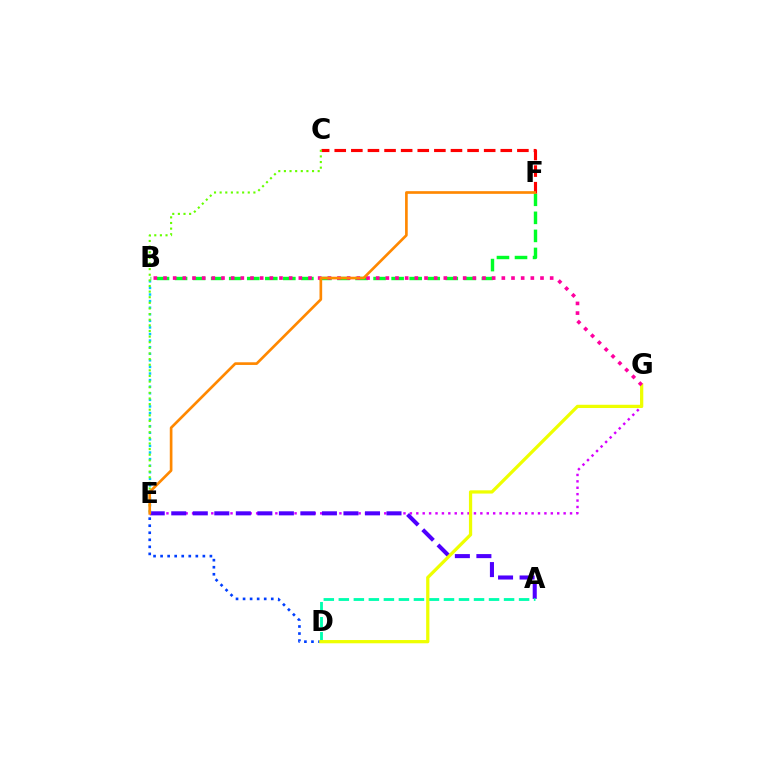{('E', 'G'): [{'color': '#d600ff', 'line_style': 'dotted', 'thickness': 1.74}], ('A', 'E'): [{'color': '#4f00ff', 'line_style': 'dashed', 'thickness': 2.92}], ('A', 'D'): [{'color': '#00ffaf', 'line_style': 'dashed', 'thickness': 2.04}], ('B', 'F'): [{'color': '#00ff27', 'line_style': 'dashed', 'thickness': 2.45}], ('C', 'F'): [{'color': '#ff0000', 'line_style': 'dashed', 'thickness': 2.26}], ('D', 'E'): [{'color': '#003fff', 'line_style': 'dotted', 'thickness': 1.91}], ('D', 'G'): [{'color': '#eeff00', 'line_style': 'solid', 'thickness': 2.34}], ('B', 'E'): [{'color': '#00c7ff', 'line_style': 'dotted', 'thickness': 1.79}], ('B', 'G'): [{'color': '#ff00a0', 'line_style': 'dotted', 'thickness': 2.63}], ('C', 'E'): [{'color': '#66ff00', 'line_style': 'dotted', 'thickness': 1.53}], ('E', 'F'): [{'color': '#ff8800', 'line_style': 'solid', 'thickness': 1.92}]}